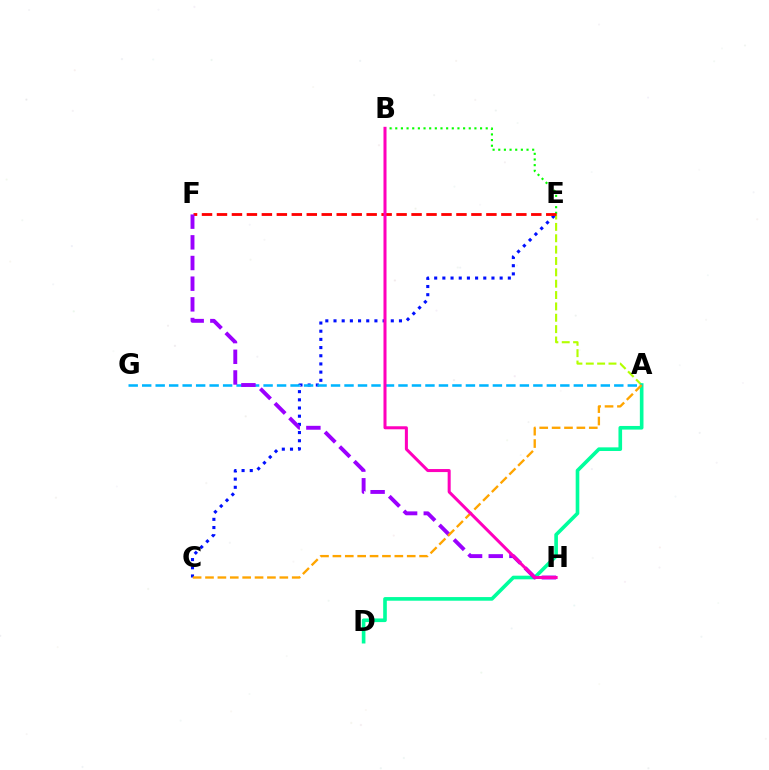{('A', 'E'): [{'color': '#b3ff00', 'line_style': 'dashed', 'thickness': 1.54}], ('C', 'E'): [{'color': '#0010ff', 'line_style': 'dotted', 'thickness': 2.22}], ('B', 'E'): [{'color': '#08ff00', 'line_style': 'dotted', 'thickness': 1.54}], ('A', 'D'): [{'color': '#00ff9d', 'line_style': 'solid', 'thickness': 2.62}], ('A', 'G'): [{'color': '#00b5ff', 'line_style': 'dashed', 'thickness': 1.83}], ('E', 'F'): [{'color': '#ff0000', 'line_style': 'dashed', 'thickness': 2.03}], ('F', 'H'): [{'color': '#9b00ff', 'line_style': 'dashed', 'thickness': 2.81}], ('A', 'C'): [{'color': '#ffa500', 'line_style': 'dashed', 'thickness': 1.68}], ('B', 'H'): [{'color': '#ff00bd', 'line_style': 'solid', 'thickness': 2.18}]}